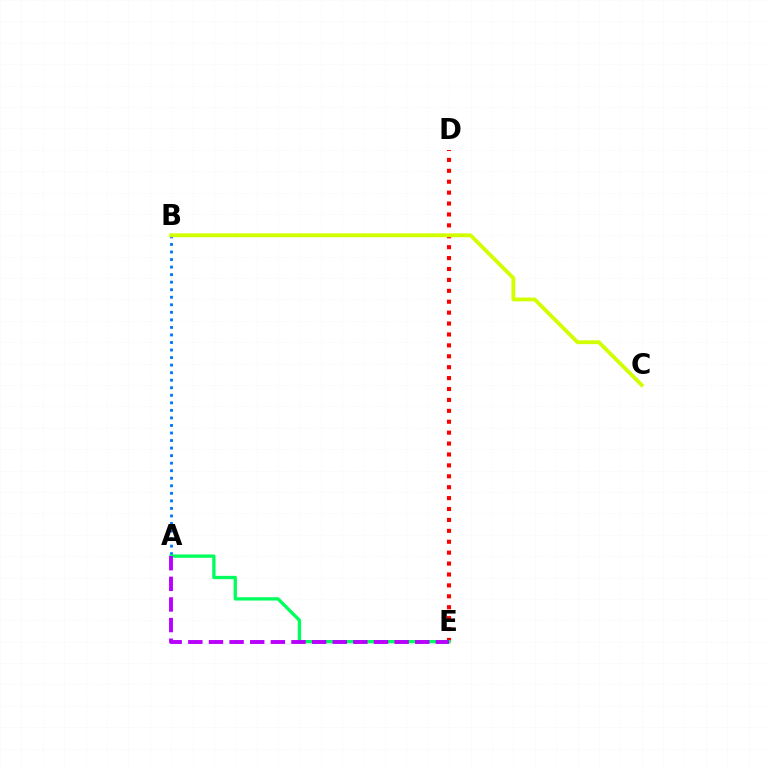{('A', 'B'): [{'color': '#0074ff', 'line_style': 'dotted', 'thickness': 2.05}], ('D', 'E'): [{'color': '#ff0000', 'line_style': 'dotted', 'thickness': 2.96}], ('A', 'E'): [{'color': '#00ff5c', 'line_style': 'solid', 'thickness': 2.4}, {'color': '#b900ff', 'line_style': 'dashed', 'thickness': 2.8}], ('B', 'C'): [{'color': '#d1ff00', 'line_style': 'solid', 'thickness': 2.76}]}